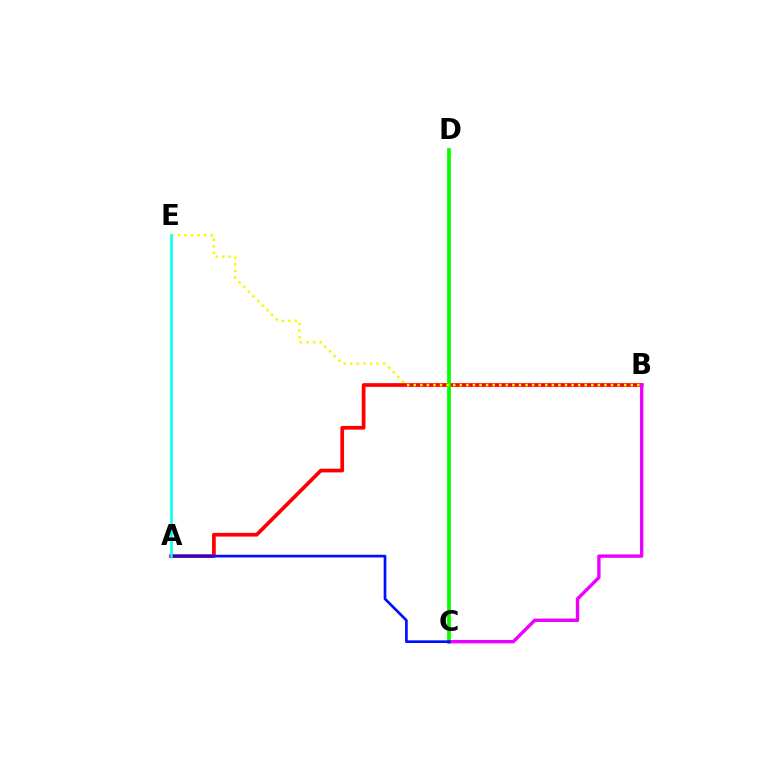{('A', 'B'): [{'color': '#ff0000', 'line_style': 'solid', 'thickness': 2.67}], ('C', 'D'): [{'color': '#08ff00', 'line_style': 'solid', 'thickness': 2.71}], ('B', 'C'): [{'color': '#ee00ff', 'line_style': 'solid', 'thickness': 2.44}], ('A', 'C'): [{'color': '#0010ff', 'line_style': 'solid', 'thickness': 1.93}], ('B', 'E'): [{'color': '#fcf500', 'line_style': 'dotted', 'thickness': 1.79}], ('A', 'E'): [{'color': '#00fff6', 'line_style': 'solid', 'thickness': 1.83}]}